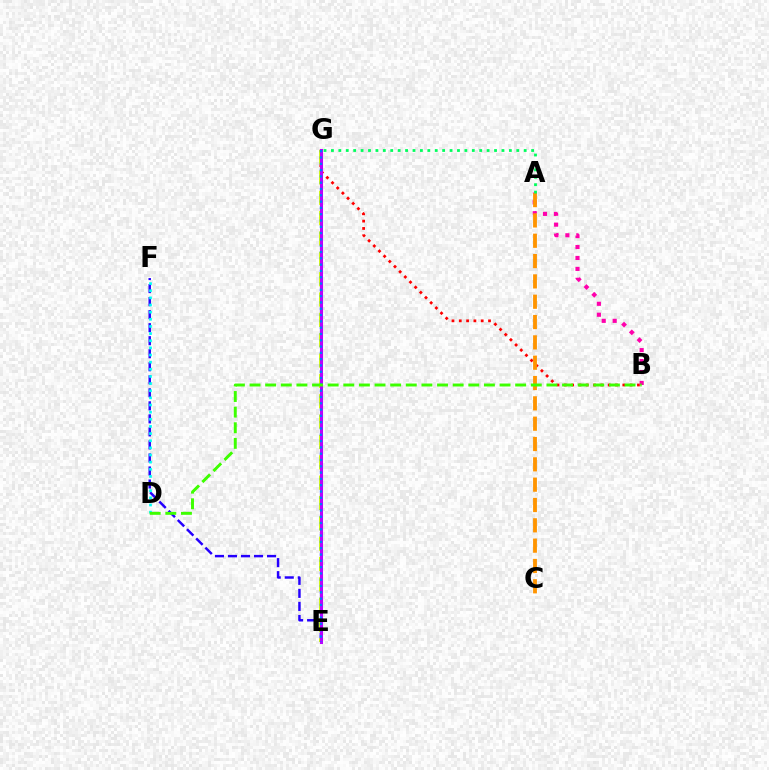{('B', 'G'): [{'color': '#ff0000', 'line_style': 'dotted', 'thickness': 1.99}], ('E', 'F'): [{'color': '#2500ff', 'line_style': 'dashed', 'thickness': 1.77}], ('E', 'G'): [{'color': '#d1ff00', 'line_style': 'dashed', 'thickness': 2.76}, {'color': '#b900ff', 'line_style': 'solid', 'thickness': 2.2}, {'color': '#0074ff', 'line_style': 'dotted', 'thickness': 1.71}], ('A', 'B'): [{'color': '#ff00ac', 'line_style': 'dotted', 'thickness': 2.97}], ('A', 'C'): [{'color': '#ff9400', 'line_style': 'dashed', 'thickness': 2.76}], ('D', 'F'): [{'color': '#00fff6', 'line_style': 'dotted', 'thickness': 1.94}], ('B', 'D'): [{'color': '#3dff00', 'line_style': 'dashed', 'thickness': 2.12}], ('A', 'G'): [{'color': '#00ff5c', 'line_style': 'dotted', 'thickness': 2.01}]}